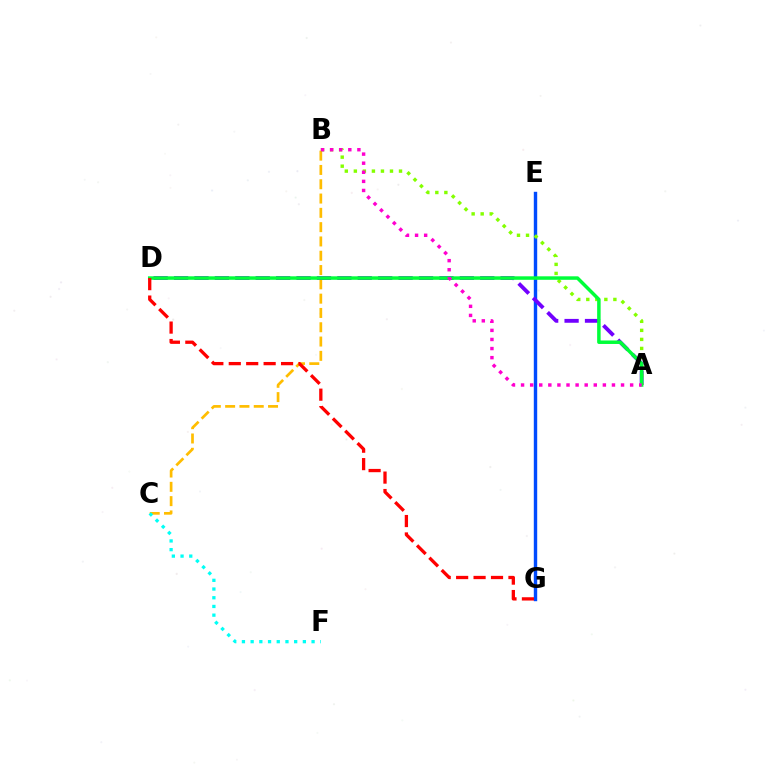{('B', 'C'): [{'color': '#ffbd00', 'line_style': 'dashed', 'thickness': 1.94}], ('E', 'G'): [{'color': '#004bff', 'line_style': 'solid', 'thickness': 2.45}], ('C', 'F'): [{'color': '#00fff6', 'line_style': 'dotted', 'thickness': 2.37}], ('A', 'D'): [{'color': '#7200ff', 'line_style': 'dashed', 'thickness': 2.77}, {'color': '#00ff39', 'line_style': 'solid', 'thickness': 2.51}], ('A', 'B'): [{'color': '#84ff00', 'line_style': 'dotted', 'thickness': 2.45}, {'color': '#ff00cf', 'line_style': 'dotted', 'thickness': 2.47}], ('D', 'G'): [{'color': '#ff0000', 'line_style': 'dashed', 'thickness': 2.37}]}